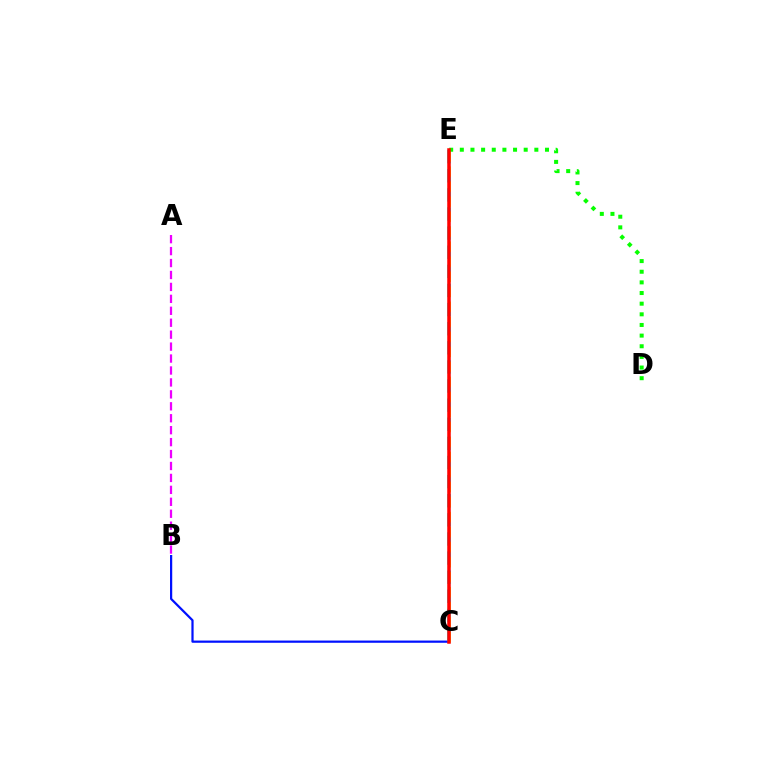{('B', 'C'): [{'color': '#0010ff', 'line_style': 'solid', 'thickness': 1.6}], ('C', 'E'): [{'color': '#00fff6', 'line_style': 'dashed', 'thickness': 2.6}, {'color': '#fcf500', 'line_style': 'dashed', 'thickness': 2.04}, {'color': '#ff0000', 'line_style': 'solid', 'thickness': 2.53}], ('D', 'E'): [{'color': '#08ff00', 'line_style': 'dotted', 'thickness': 2.89}], ('A', 'B'): [{'color': '#ee00ff', 'line_style': 'dashed', 'thickness': 1.62}]}